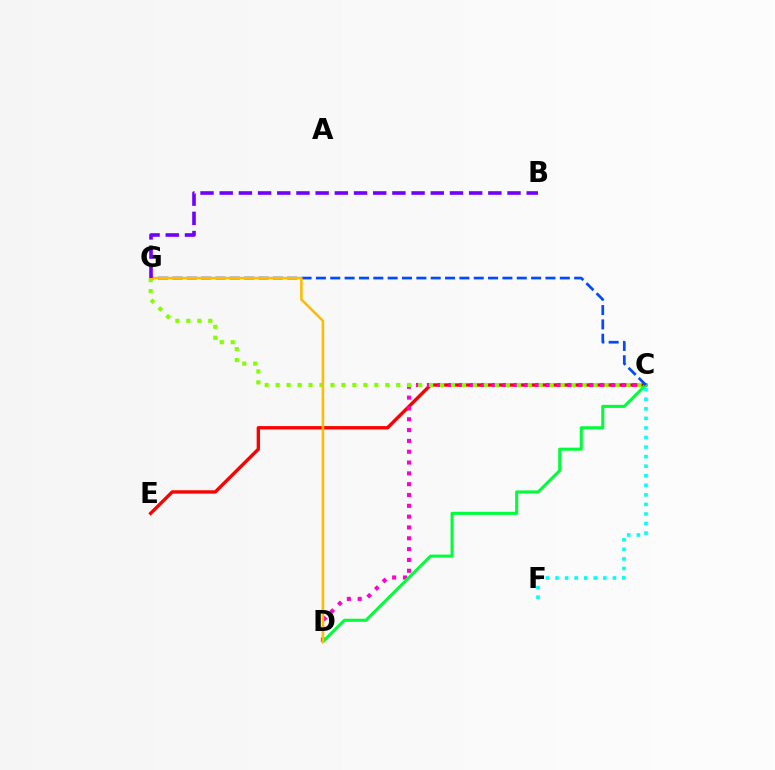{('C', 'E'): [{'color': '#ff0000', 'line_style': 'solid', 'thickness': 2.42}], ('C', 'D'): [{'color': '#ff00cf', 'line_style': 'dotted', 'thickness': 2.94}, {'color': '#00ff39', 'line_style': 'solid', 'thickness': 2.2}], ('C', 'G'): [{'color': '#004bff', 'line_style': 'dashed', 'thickness': 1.95}, {'color': '#84ff00', 'line_style': 'dotted', 'thickness': 2.98}], ('C', 'F'): [{'color': '#00fff6', 'line_style': 'dotted', 'thickness': 2.6}], ('D', 'G'): [{'color': '#ffbd00', 'line_style': 'solid', 'thickness': 1.86}], ('B', 'G'): [{'color': '#7200ff', 'line_style': 'dashed', 'thickness': 2.61}]}